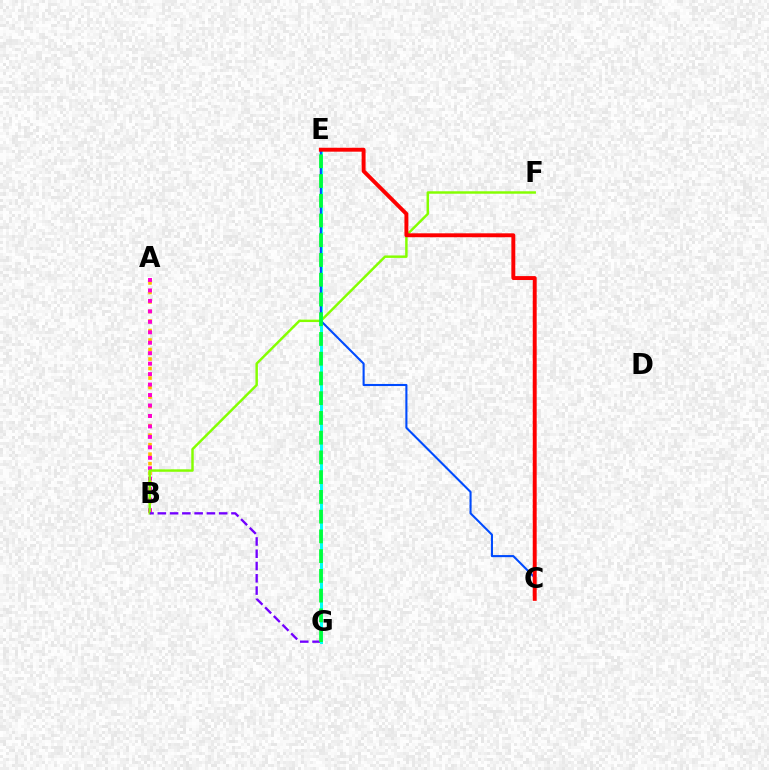{('A', 'B'): [{'color': '#ffbd00', 'line_style': 'dotted', 'thickness': 2.58}, {'color': '#ff00cf', 'line_style': 'dotted', 'thickness': 2.84}], ('B', 'F'): [{'color': '#84ff00', 'line_style': 'solid', 'thickness': 1.76}], ('B', 'G'): [{'color': '#7200ff', 'line_style': 'dashed', 'thickness': 1.67}], ('E', 'G'): [{'color': '#00fff6', 'line_style': 'solid', 'thickness': 2.17}, {'color': '#00ff39', 'line_style': 'dashed', 'thickness': 2.68}], ('C', 'E'): [{'color': '#004bff', 'line_style': 'solid', 'thickness': 1.51}, {'color': '#ff0000', 'line_style': 'solid', 'thickness': 2.82}]}